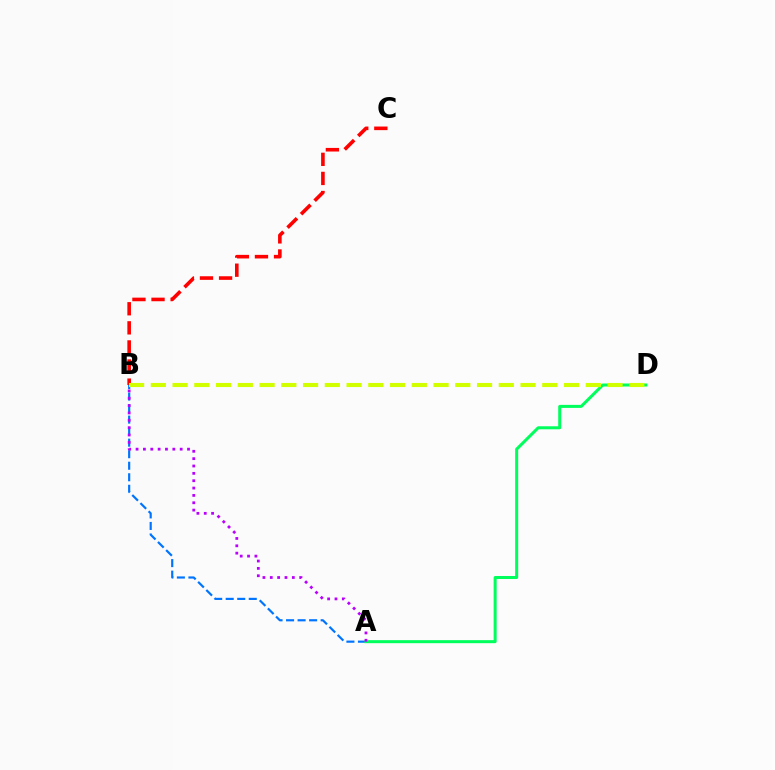{('A', 'B'): [{'color': '#0074ff', 'line_style': 'dashed', 'thickness': 1.57}, {'color': '#b900ff', 'line_style': 'dotted', 'thickness': 2.0}], ('A', 'D'): [{'color': '#00ff5c', 'line_style': 'solid', 'thickness': 2.17}], ('B', 'C'): [{'color': '#ff0000', 'line_style': 'dashed', 'thickness': 2.59}], ('B', 'D'): [{'color': '#d1ff00', 'line_style': 'dashed', 'thickness': 2.95}]}